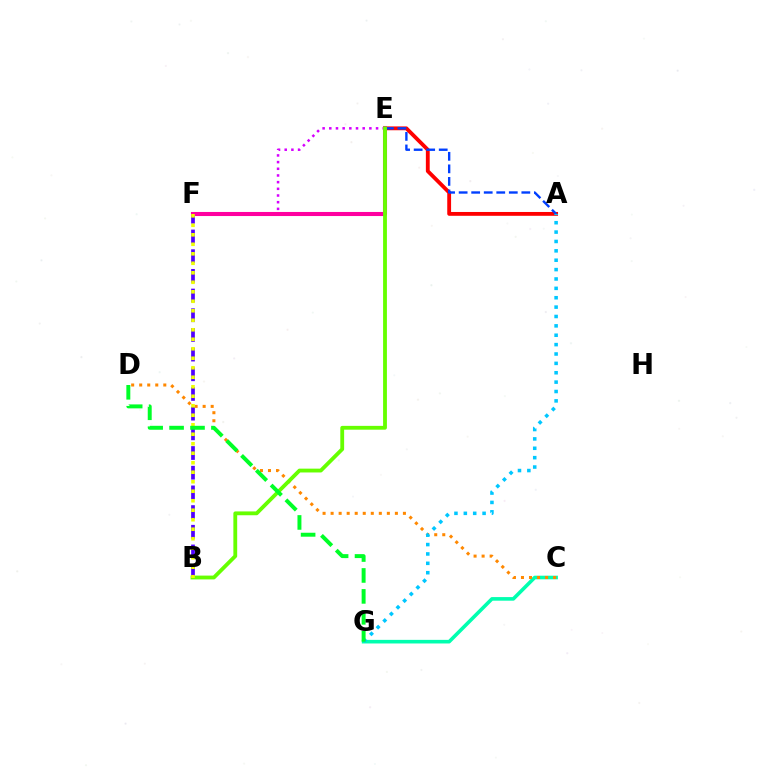{('C', 'G'): [{'color': '#00ffaf', 'line_style': 'solid', 'thickness': 2.6}], ('A', 'E'): [{'color': '#ff0000', 'line_style': 'solid', 'thickness': 2.76}, {'color': '#003fff', 'line_style': 'dashed', 'thickness': 1.7}], ('B', 'F'): [{'color': '#4f00ff', 'line_style': 'dashed', 'thickness': 2.67}, {'color': '#eeff00', 'line_style': 'dotted', 'thickness': 2.58}], ('C', 'D'): [{'color': '#ff8800', 'line_style': 'dotted', 'thickness': 2.18}], ('E', 'F'): [{'color': '#d600ff', 'line_style': 'dotted', 'thickness': 1.82}, {'color': '#ff00a0', 'line_style': 'solid', 'thickness': 2.93}], ('A', 'G'): [{'color': '#00c7ff', 'line_style': 'dotted', 'thickness': 2.55}], ('B', 'E'): [{'color': '#66ff00', 'line_style': 'solid', 'thickness': 2.75}], ('D', 'G'): [{'color': '#00ff27', 'line_style': 'dashed', 'thickness': 2.84}]}